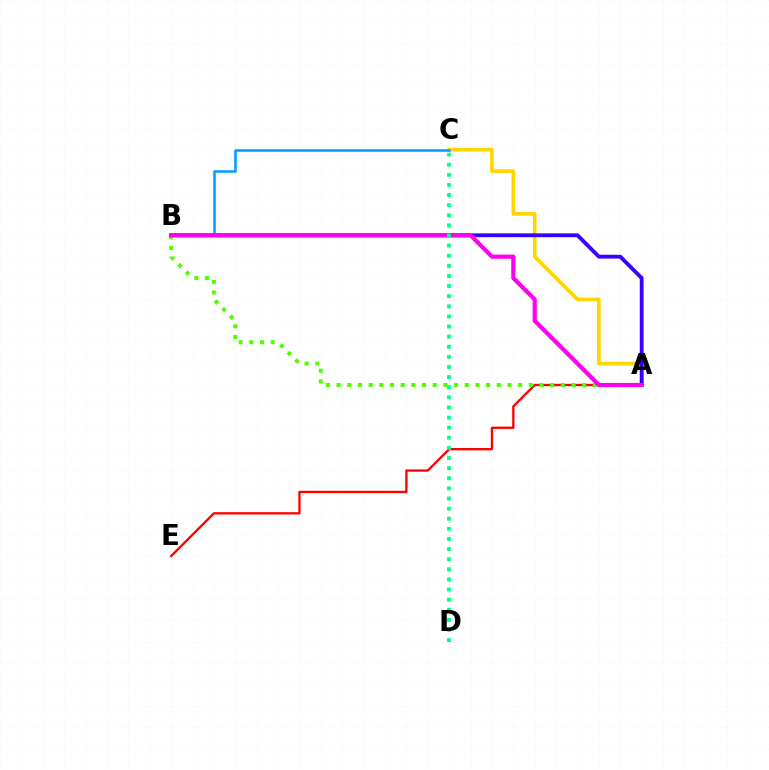{('A', 'C'): [{'color': '#ffd500', 'line_style': 'solid', 'thickness': 2.63}], ('A', 'B'): [{'color': '#3700ff', 'line_style': 'solid', 'thickness': 2.75}, {'color': '#4fff00', 'line_style': 'dotted', 'thickness': 2.9}, {'color': '#ff00ed', 'line_style': 'solid', 'thickness': 2.99}], ('A', 'E'): [{'color': '#ff0000', 'line_style': 'solid', 'thickness': 1.67}], ('B', 'C'): [{'color': '#009eff', 'line_style': 'solid', 'thickness': 1.84}], ('C', 'D'): [{'color': '#00ff86', 'line_style': 'dotted', 'thickness': 2.75}]}